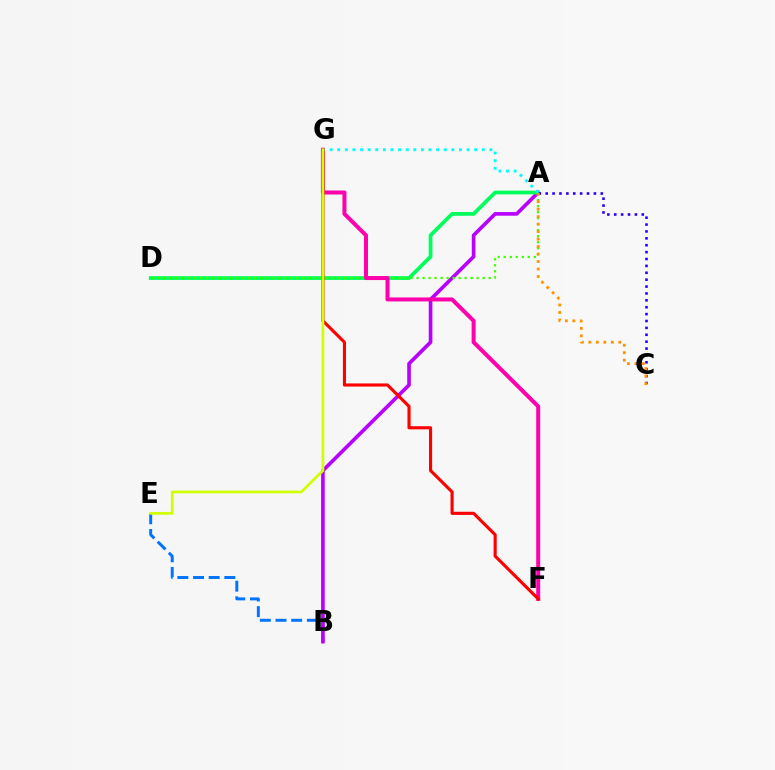{('B', 'E'): [{'color': '#0074ff', 'line_style': 'dashed', 'thickness': 2.13}], ('A', 'B'): [{'color': '#b900ff', 'line_style': 'solid', 'thickness': 2.63}], ('A', 'D'): [{'color': '#00ff5c', 'line_style': 'solid', 'thickness': 2.7}, {'color': '#3dff00', 'line_style': 'dotted', 'thickness': 1.63}], ('A', 'C'): [{'color': '#2500ff', 'line_style': 'dotted', 'thickness': 1.87}, {'color': '#ff9400', 'line_style': 'dotted', 'thickness': 2.03}], ('F', 'G'): [{'color': '#ff00ac', 'line_style': 'solid', 'thickness': 2.88}, {'color': '#ff0000', 'line_style': 'solid', 'thickness': 2.25}], ('A', 'G'): [{'color': '#00fff6', 'line_style': 'dotted', 'thickness': 2.07}], ('E', 'G'): [{'color': '#d1ff00', 'line_style': 'solid', 'thickness': 1.98}]}